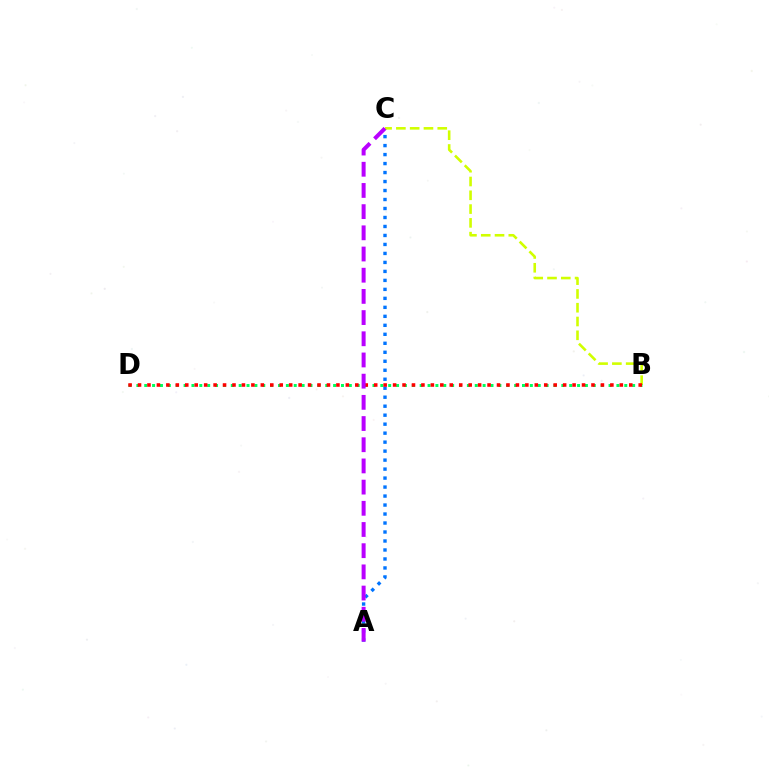{('A', 'C'): [{'color': '#0074ff', 'line_style': 'dotted', 'thickness': 2.44}, {'color': '#b900ff', 'line_style': 'dashed', 'thickness': 2.88}], ('B', 'C'): [{'color': '#d1ff00', 'line_style': 'dashed', 'thickness': 1.87}], ('B', 'D'): [{'color': '#00ff5c', 'line_style': 'dotted', 'thickness': 2.14}, {'color': '#ff0000', 'line_style': 'dotted', 'thickness': 2.57}]}